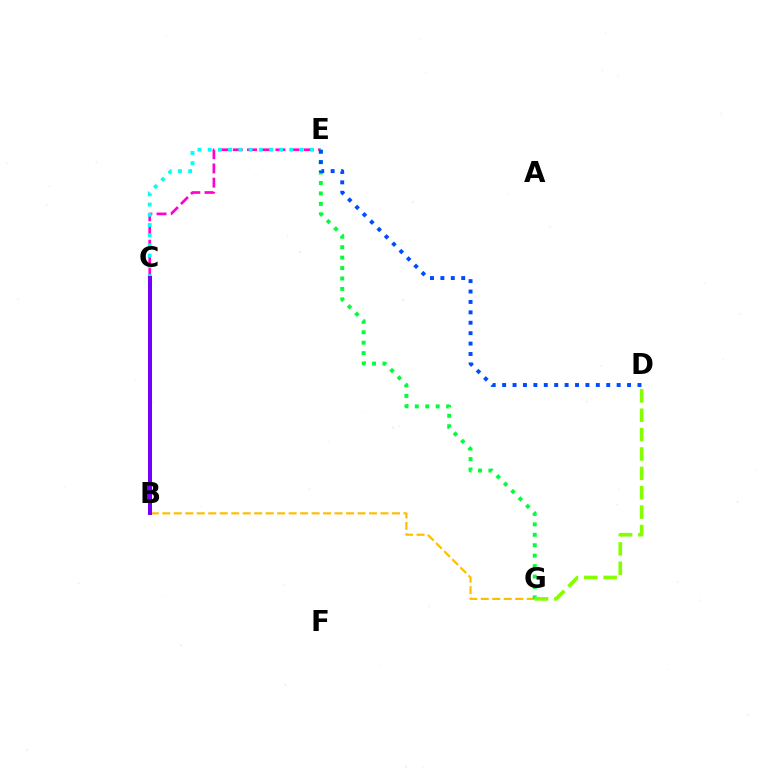{('C', 'E'): [{'color': '#ff00cf', 'line_style': 'dashed', 'thickness': 1.93}, {'color': '#00fff6', 'line_style': 'dotted', 'thickness': 2.78}], ('B', 'G'): [{'color': '#ffbd00', 'line_style': 'dashed', 'thickness': 1.56}], ('E', 'G'): [{'color': '#00ff39', 'line_style': 'dotted', 'thickness': 2.84}], ('D', 'G'): [{'color': '#84ff00', 'line_style': 'dashed', 'thickness': 2.63}], ('D', 'E'): [{'color': '#004bff', 'line_style': 'dotted', 'thickness': 2.83}], ('B', 'C'): [{'color': '#ff0000', 'line_style': 'solid', 'thickness': 2.77}, {'color': '#7200ff', 'line_style': 'solid', 'thickness': 2.84}]}